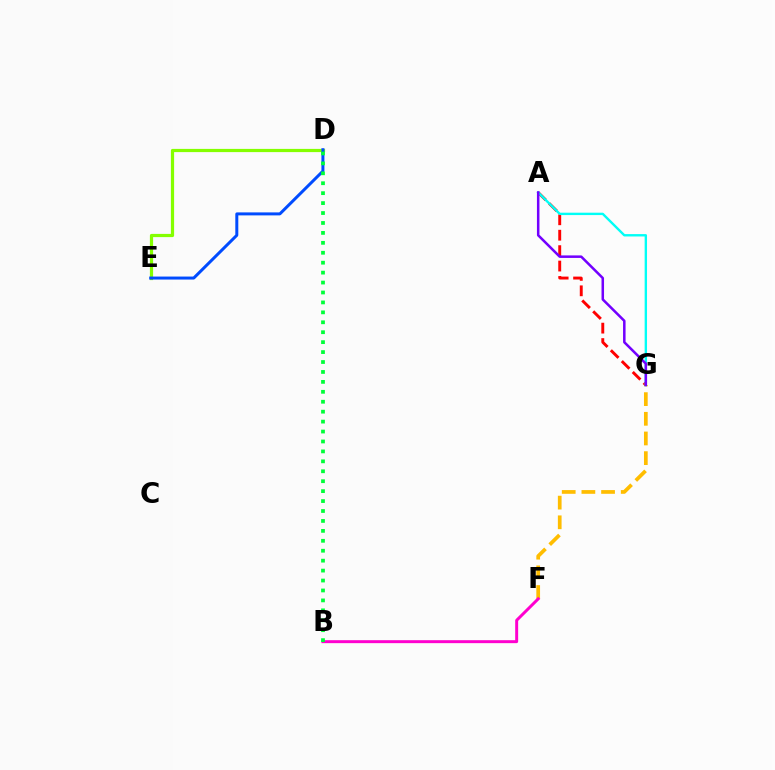{('F', 'G'): [{'color': '#ffbd00', 'line_style': 'dashed', 'thickness': 2.67}], ('D', 'E'): [{'color': '#84ff00', 'line_style': 'solid', 'thickness': 2.31}, {'color': '#004bff', 'line_style': 'solid', 'thickness': 2.15}], ('A', 'G'): [{'color': '#ff0000', 'line_style': 'dashed', 'thickness': 2.1}, {'color': '#00fff6', 'line_style': 'solid', 'thickness': 1.71}, {'color': '#7200ff', 'line_style': 'solid', 'thickness': 1.81}], ('B', 'F'): [{'color': '#ff00cf', 'line_style': 'solid', 'thickness': 2.13}], ('B', 'D'): [{'color': '#00ff39', 'line_style': 'dotted', 'thickness': 2.7}]}